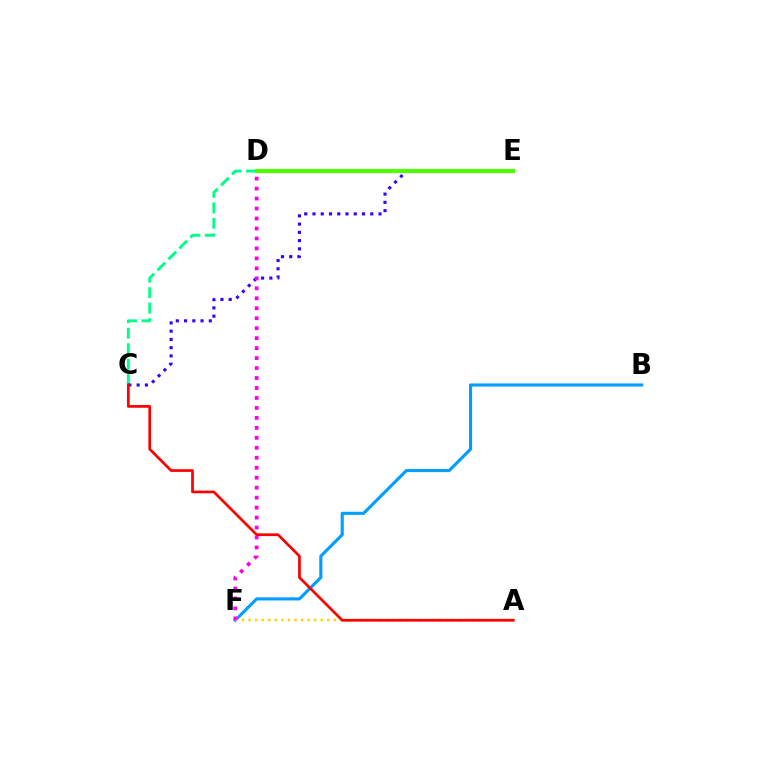{('C', 'E'): [{'color': '#00ff86', 'line_style': 'dashed', 'thickness': 2.1}, {'color': '#3700ff', 'line_style': 'dotted', 'thickness': 2.24}], ('B', 'F'): [{'color': '#009eff', 'line_style': 'solid', 'thickness': 2.24}], ('A', 'F'): [{'color': '#ffd500', 'line_style': 'dotted', 'thickness': 1.78}], ('D', 'F'): [{'color': '#ff00ed', 'line_style': 'dotted', 'thickness': 2.71}], ('A', 'C'): [{'color': '#ff0000', 'line_style': 'solid', 'thickness': 1.95}], ('D', 'E'): [{'color': '#4fff00', 'line_style': 'solid', 'thickness': 2.99}]}